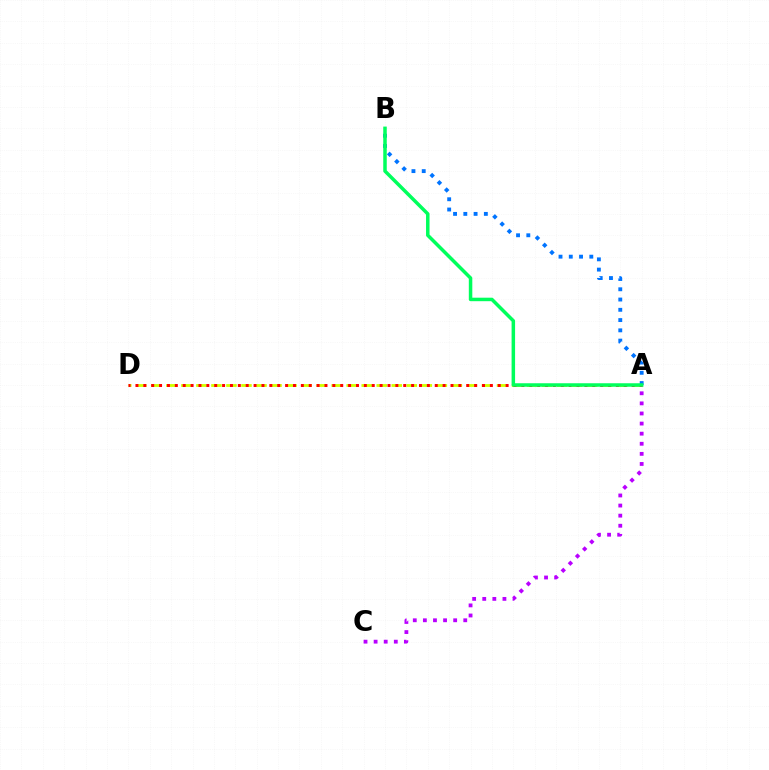{('A', 'D'): [{'color': '#d1ff00', 'line_style': 'dashed', 'thickness': 2.04}, {'color': '#ff0000', 'line_style': 'dotted', 'thickness': 2.14}], ('A', 'C'): [{'color': '#b900ff', 'line_style': 'dotted', 'thickness': 2.74}], ('A', 'B'): [{'color': '#0074ff', 'line_style': 'dotted', 'thickness': 2.79}, {'color': '#00ff5c', 'line_style': 'solid', 'thickness': 2.52}]}